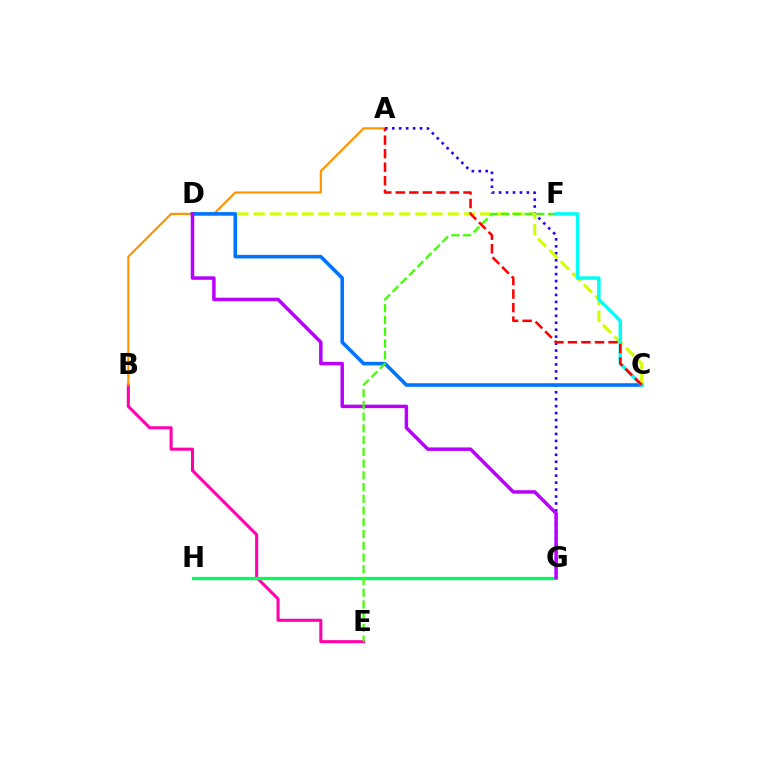{('B', 'E'): [{'color': '#ff00ac', 'line_style': 'solid', 'thickness': 2.2}], ('A', 'B'): [{'color': '#ff9400', 'line_style': 'solid', 'thickness': 1.57}], ('G', 'H'): [{'color': '#00ff5c', 'line_style': 'solid', 'thickness': 2.35}], ('A', 'G'): [{'color': '#2500ff', 'line_style': 'dotted', 'thickness': 1.89}], ('C', 'D'): [{'color': '#d1ff00', 'line_style': 'dashed', 'thickness': 2.2}, {'color': '#0074ff', 'line_style': 'solid', 'thickness': 2.58}], ('D', 'G'): [{'color': '#b900ff', 'line_style': 'solid', 'thickness': 2.51}], ('E', 'F'): [{'color': '#3dff00', 'line_style': 'dashed', 'thickness': 1.59}], ('C', 'F'): [{'color': '#00fff6', 'line_style': 'solid', 'thickness': 2.5}], ('A', 'C'): [{'color': '#ff0000', 'line_style': 'dashed', 'thickness': 1.84}]}